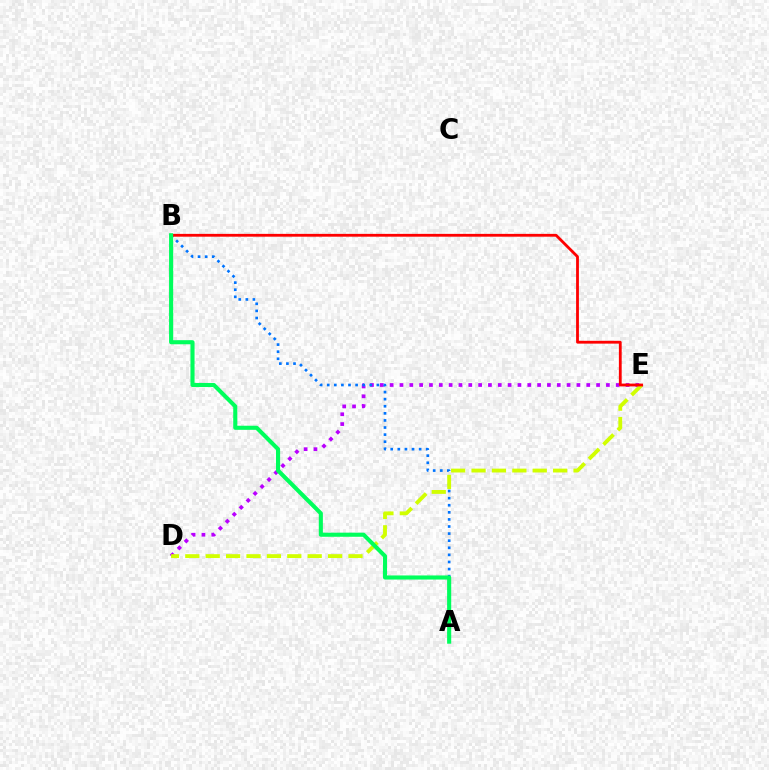{('D', 'E'): [{'color': '#b900ff', 'line_style': 'dotted', 'thickness': 2.67}, {'color': '#d1ff00', 'line_style': 'dashed', 'thickness': 2.77}], ('A', 'B'): [{'color': '#0074ff', 'line_style': 'dotted', 'thickness': 1.93}, {'color': '#00ff5c', 'line_style': 'solid', 'thickness': 2.95}], ('B', 'E'): [{'color': '#ff0000', 'line_style': 'solid', 'thickness': 2.02}]}